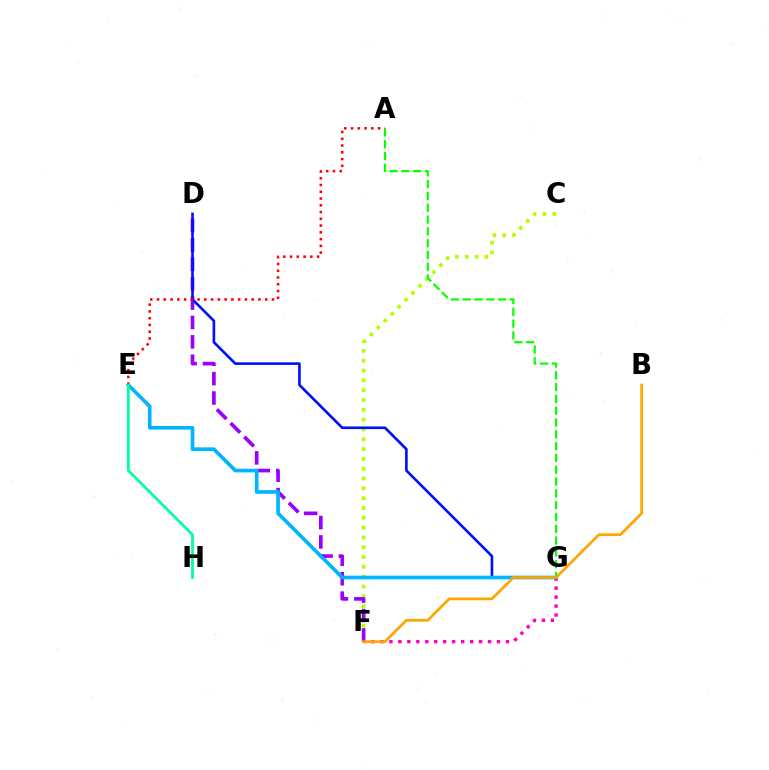{('C', 'F'): [{'color': '#b3ff00', 'line_style': 'dotted', 'thickness': 2.67}], ('D', 'F'): [{'color': '#9b00ff', 'line_style': 'dashed', 'thickness': 2.63}], ('F', 'G'): [{'color': '#ff00bd', 'line_style': 'dotted', 'thickness': 2.44}], ('D', 'G'): [{'color': '#0010ff', 'line_style': 'solid', 'thickness': 1.89}], ('A', 'G'): [{'color': '#08ff00', 'line_style': 'dashed', 'thickness': 1.6}], ('E', 'G'): [{'color': '#00b5ff', 'line_style': 'solid', 'thickness': 2.64}], ('B', 'F'): [{'color': '#ffa500', 'line_style': 'solid', 'thickness': 1.96}], ('A', 'E'): [{'color': '#ff0000', 'line_style': 'dotted', 'thickness': 1.84}], ('E', 'H'): [{'color': '#00ff9d', 'line_style': 'solid', 'thickness': 1.98}]}